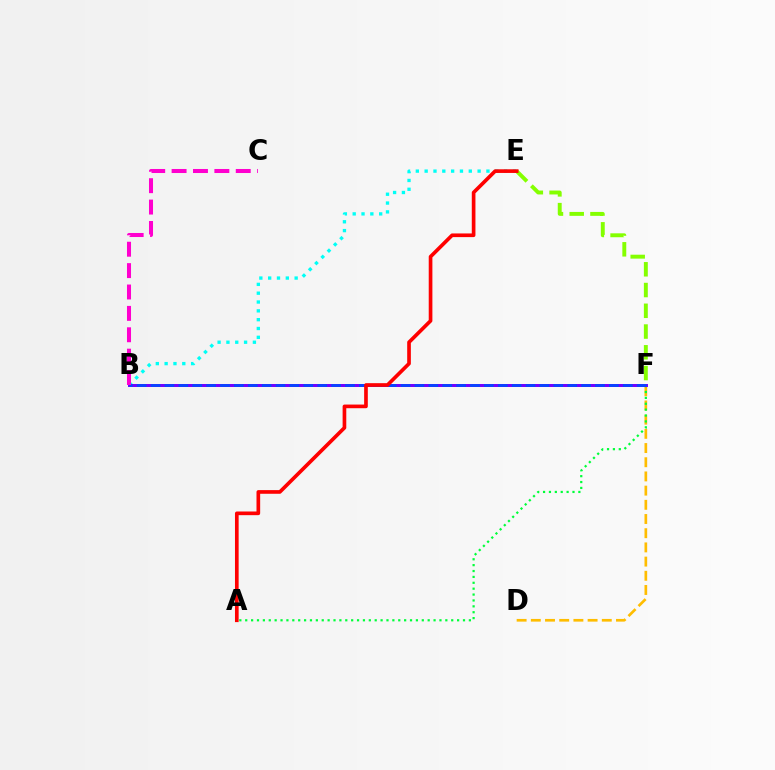{('B', 'E'): [{'color': '#00fff6', 'line_style': 'dotted', 'thickness': 2.4}], ('E', 'F'): [{'color': '#84ff00', 'line_style': 'dashed', 'thickness': 2.82}], ('D', 'F'): [{'color': '#ffbd00', 'line_style': 'dashed', 'thickness': 1.93}], ('A', 'F'): [{'color': '#00ff39', 'line_style': 'dotted', 'thickness': 1.6}], ('B', 'F'): [{'color': '#7200ff', 'line_style': 'solid', 'thickness': 2.15}, {'color': '#004bff', 'line_style': 'dashed', 'thickness': 1.89}], ('B', 'C'): [{'color': '#ff00cf', 'line_style': 'dashed', 'thickness': 2.91}], ('A', 'E'): [{'color': '#ff0000', 'line_style': 'solid', 'thickness': 2.64}]}